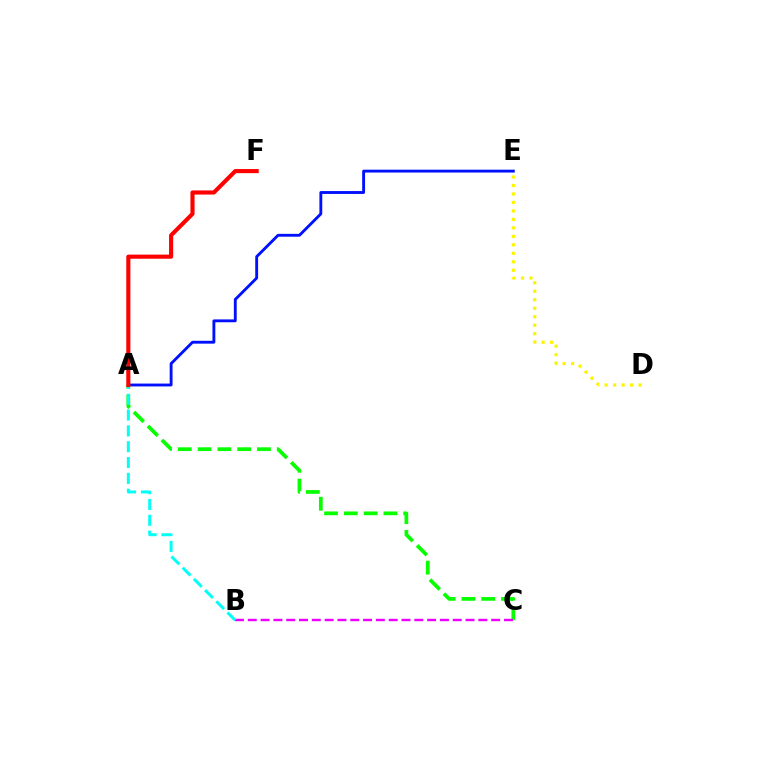{('A', 'E'): [{'color': '#0010ff', 'line_style': 'solid', 'thickness': 2.06}], ('A', 'C'): [{'color': '#08ff00', 'line_style': 'dashed', 'thickness': 2.69}], ('B', 'C'): [{'color': '#ee00ff', 'line_style': 'dashed', 'thickness': 1.74}], ('A', 'B'): [{'color': '#00fff6', 'line_style': 'dashed', 'thickness': 2.15}], ('A', 'F'): [{'color': '#ff0000', 'line_style': 'solid', 'thickness': 2.96}], ('D', 'E'): [{'color': '#fcf500', 'line_style': 'dotted', 'thickness': 2.3}]}